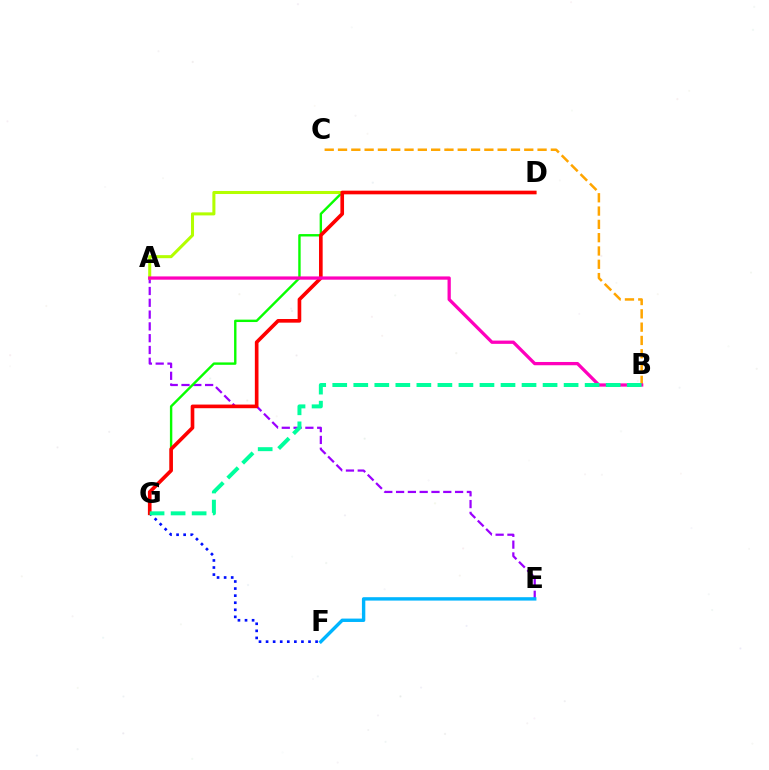{('A', 'E'): [{'color': '#9b00ff', 'line_style': 'dashed', 'thickness': 1.6}], ('D', 'G'): [{'color': '#08ff00', 'line_style': 'solid', 'thickness': 1.73}, {'color': '#ff0000', 'line_style': 'solid', 'thickness': 2.63}], ('A', 'D'): [{'color': '#b3ff00', 'line_style': 'solid', 'thickness': 2.19}], ('B', 'C'): [{'color': '#ffa500', 'line_style': 'dashed', 'thickness': 1.81}], ('F', 'G'): [{'color': '#0010ff', 'line_style': 'dotted', 'thickness': 1.92}], ('A', 'B'): [{'color': '#ff00bd', 'line_style': 'solid', 'thickness': 2.35}], ('B', 'G'): [{'color': '#00ff9d', 'line_style': 'dashed', 'thickness': 2.86}], ('E', 'F'): [{'color': '#00b5ff', 'line_style': 'solid', 'thickness': 2.44}]}